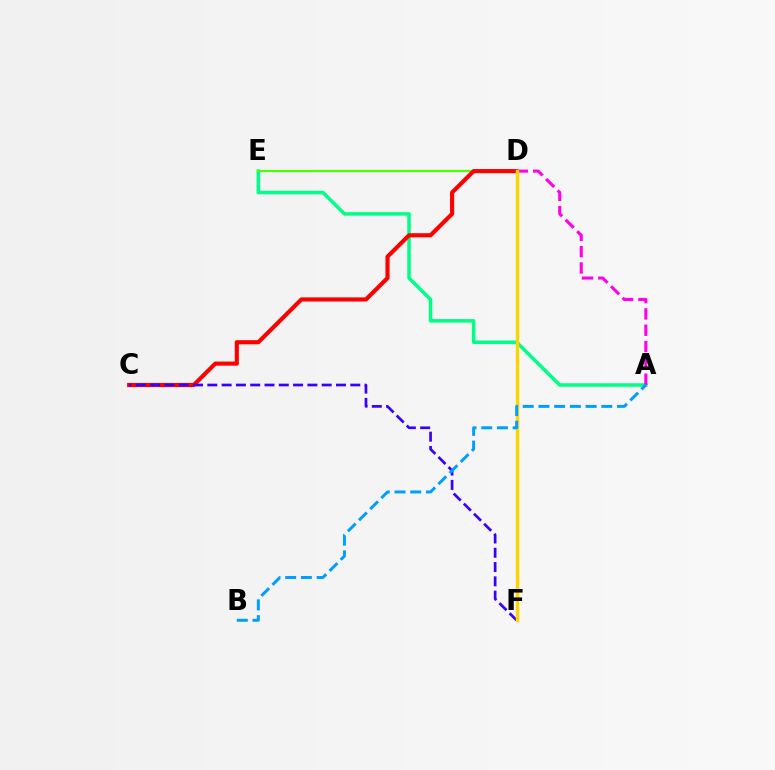{('A', 'E'): [{'color': '#00ff86', 'line_style': 'solid', 'thickness': 2.54}], ('D', 'E'): [{'color': '#4fff00', 'line_style': 'solid', 'thickness': 1.58}], ('C', 'D'): [{'color': '#ff0000', 'line_style': 'solid', 'thickness': 2.97}], ('C', 'F'): [{'color': '#3700ff', 'line_style': 'dashed', 'thickness': 1.94}], ('A', 'D'): [{'color': '#ff00ed', 'line_style': 'dashed', 'thickness': 2.22}], ('D', 'F'): [{'color': '#ffd500', 'line_style': 'solid', 'thickness': 2.48}], ('A', 'B'): [{'color': '#009eff', 'line_style': 'dashed', 'thickness': 2.14}]}